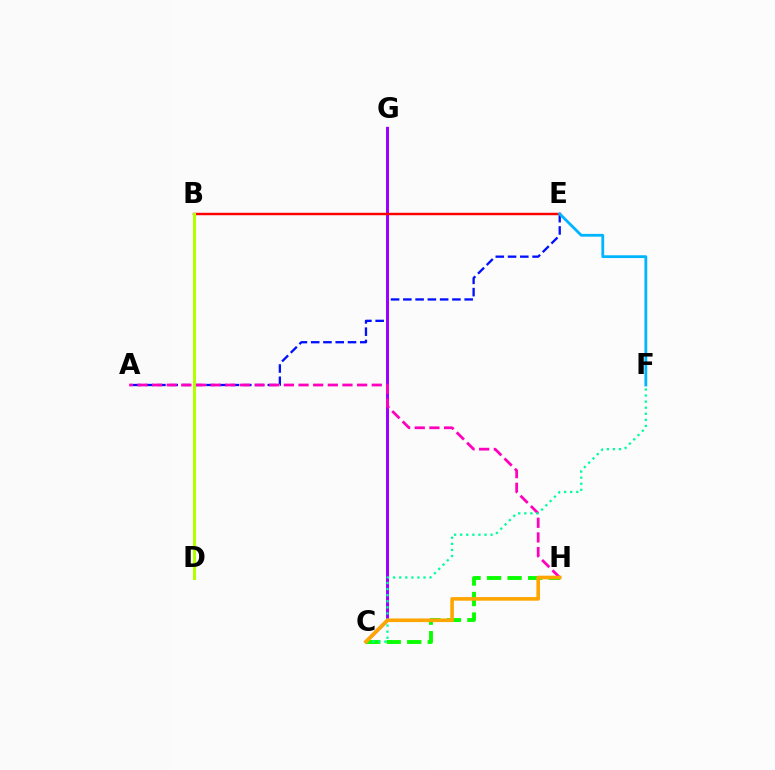{('A', 'E'): [{'color': '#0010ff', 'line_style': 'dashed', 'thickness': 1.67}], ('C', 'G'): [{'color': '#9b00ff', 'line_style': 'solid', 'thickness': 2.14}], ('C', 'H'): [{'color': '#08ff00', 'line_style': 'dashed', 'thickness': 2.79}, {'color': '#ffa500', 'line_style': 'solid', 'thickness': 2.61}], ('B', 'E'): [{'color': '#ff0000', 'line_style': 'solid', 'thickness': 1.76}], ('E', 'F'): [{'color': '#00b5ff', 'line_style': 'solid', 'thickness': 2.01}], ('B', 'D'): [{'color': '#b3ff00', 'line_style': 'solid', 'thickness': 2.2}], ('A', 'H'): [{'color': '#ff00bd', 'line_style': 'dashed', 'thickness': 1.99}], ('C', 'F'): [{'color': '#00ff9d', 'line_style': 'dotted', 'thickness': 1.65}]}